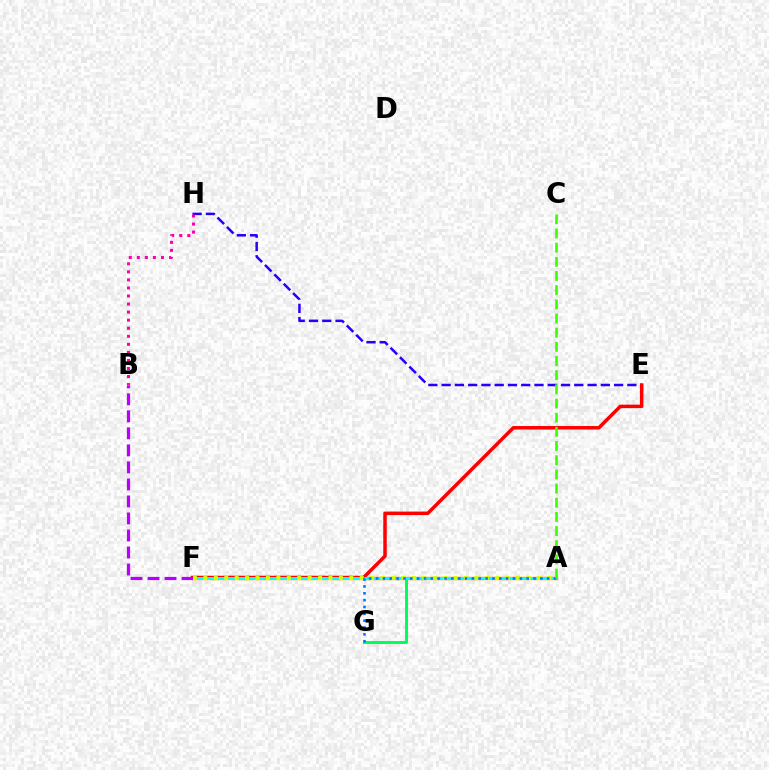{('E', 'H'): [{'color': '#2500ff', 'line_style': 'dashed', 'thickness': 1.8}], ('A', 'F'): [{'color': '#ff9400', 'line_style': 'solid', 'thickness': 2.46}, {'color': '#00fff6', 'line_style': 'solid', 'thickness': 2.16}, {'color': '#d1ff00', 'line_style': 'dotted', 'thickness': 2.83}], ('A', 'G'): [{'color': '#00ff5c', 'line_style': 'solid', 'thickness': 2.15}, {'color': '#0074ff', 'line_style': 'dotted', 'thickness': 1.86}], ('E', 'F'): [{'color': '#ff0000', 'line_style': 'solid', 'thickness': 2.51}], ('B', 'F'): [{'color': '#b900ff', 'line_style': 'dashed', 'thickness': 2.31}], ('B', 'H'): [{'color': '#ff00ac', 'line_style': 'dotted', 'thickness': 2.19}], ('A', 'C'): [{'color': '#3dff00', 'line_style': 'dashed', 'thickness': 1.93}]}